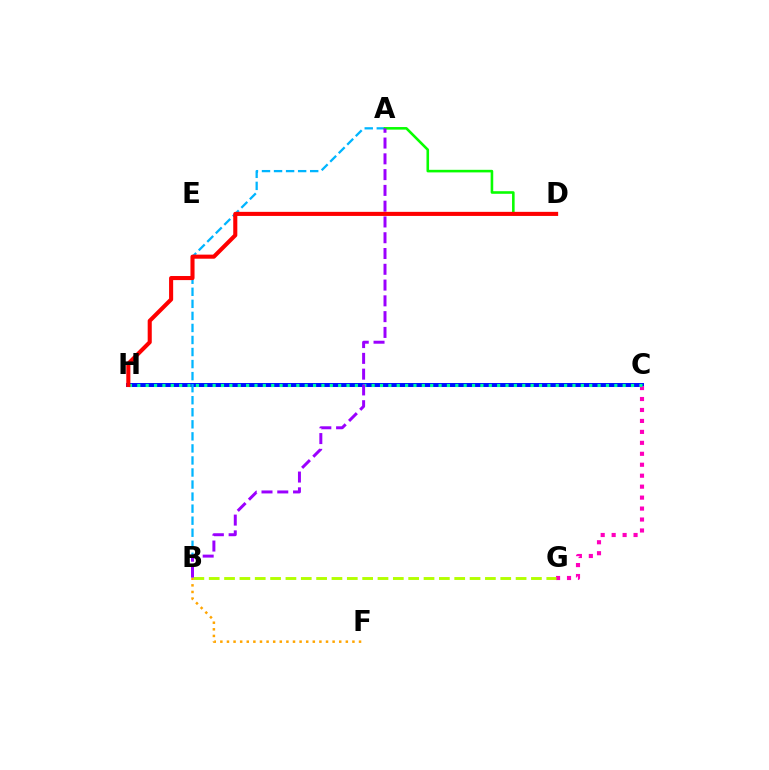{('C', 'H'): [{'color': '#0010ff', 'line_style': 'solid', 'thickness': 2.85}, {'color': '#00ff9d', 'line_style': 'dotted', 'thickness': 2.27}], ('C', 'G'): [{'color': '#ff00bd', 'line_style': 'dotted', 'thickness': 2.98}], ('B', 'G'): [{'color': '#b3ff00', 'line_style': 'dashed', 'thickness': 2.08}], ('A', 'B'): [{'color': '#00b5ff', 'line_style': 'dashed', 'thickness': 1.64}, {'color': '#9b00ff', 'line_style': 'dashed', 'thickness': 2.14}], ('A', 'D'): [{'color': '#08ff00', 'line_style': 'solid', 'thickness': 1.86}], ('B', 'F'): [{'color': '#ffa500', 'line_style': 'dotted', 'thickness': 1.79}], ('D', 'H'): [{'color': '#ff0000', 'line_style': 'solid', 'thickness': 2.94}]}